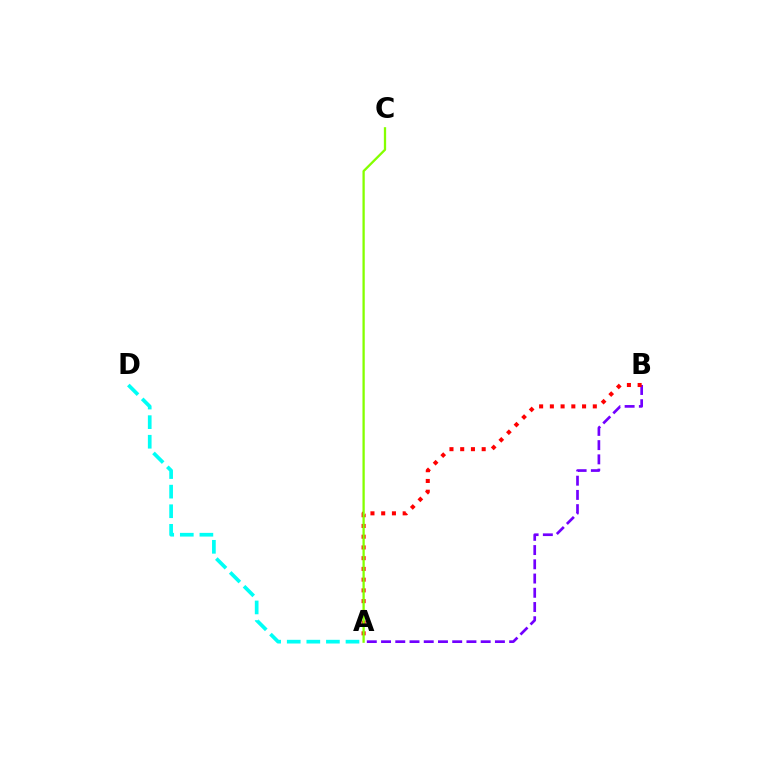{('A', 'B'): [{'color': '#7200ff', 'line_style': 'dashed', 'thickness': 1.93}, {'color': '#ff0000', 'line_style': 'dotted', 'thickness': 2.92}], ('A', 'D'): [{'color': '#00fff6', 'line_style': 'dashed', 'thickness': 2.66}], ('A', 'C'): [{'color': '#84ff00', 'line_style': 'solid', 'thickness': 1.65}]}